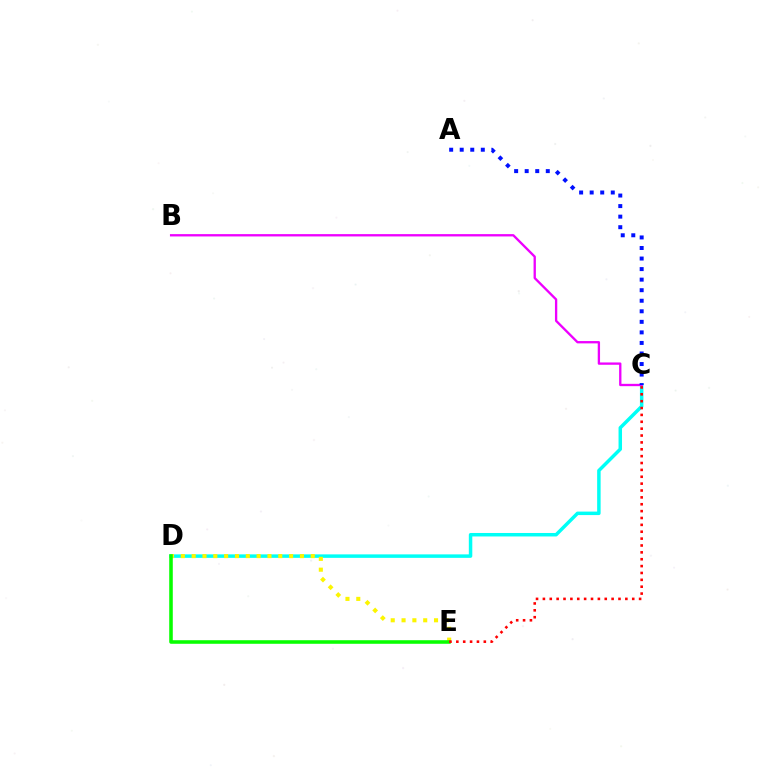{('C', 'D'): [{'color': '#00fff6', 'line_style': 'solid', 'thickness': 2.51}], ('B', 'C'): [{'color': '#ee00ff', 'line_style': 'solid', 'thickness': 1.67}], ('D', 'E'): [{'color': '#fcf500', 'line_style': 'dotted', 'thickness': 2.94}, {'color': '#08ff00', 'line_style': 'solid', 'thickness': 2.57}], ('C', 'E'): [{'color': '#ff0000', 'line_style': 'dotted', 'thickness': 1.87}], ('A', 'C'): [{'color': '#0010ff', 'line_style': 'dotted', 'thickness': 2.87}]}